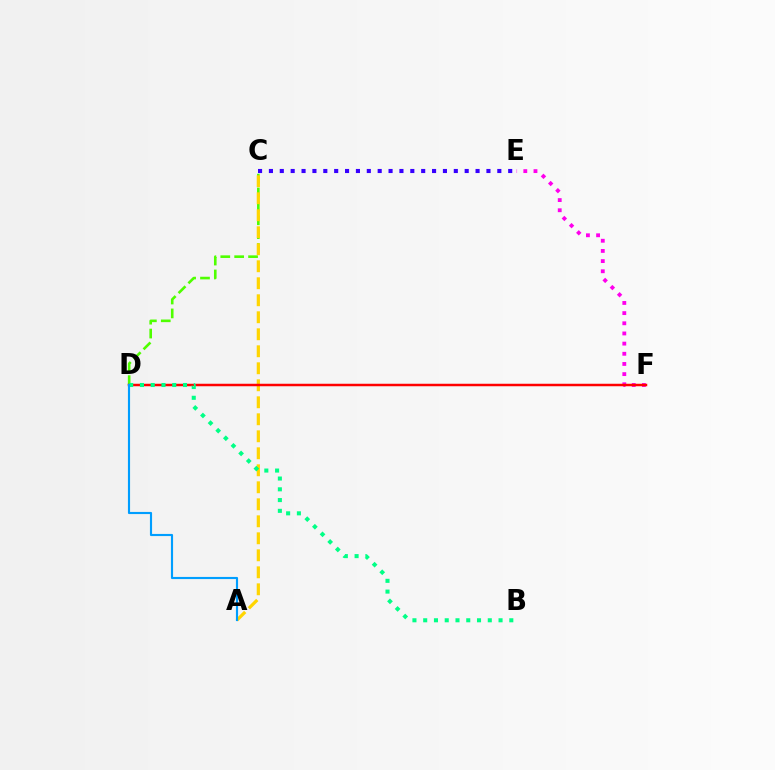{('C', 'D'): [{'color': '#4fff00', 'line_style': 'dashed', 'thickness': 1.89}], ('A', 'C'): [{'color': '#ffd500', 'line_style': 'dashed', 'thickness': 2.31}], ('C', 'E'): [{'color': '#3700ff', 'line_style': 'dotted', 'thickness': 2.95}], ('E', 'F'): [{'color': '#ff00ed', 'line_style': 'dotted', 'thickness': 2.76}], ('D', 'F'): [{'color': '#ff0000', 'line_style': 'solid', 'thickness': 1.79}], ('B', 'D'): [{'color': '#00ff86', 'line_style': 'dotted', 'thickness': 2.92}], ('A', 'D'): [{'color': '#009eff', 'line_style': 'solid', 'thickness': 1.54}]}